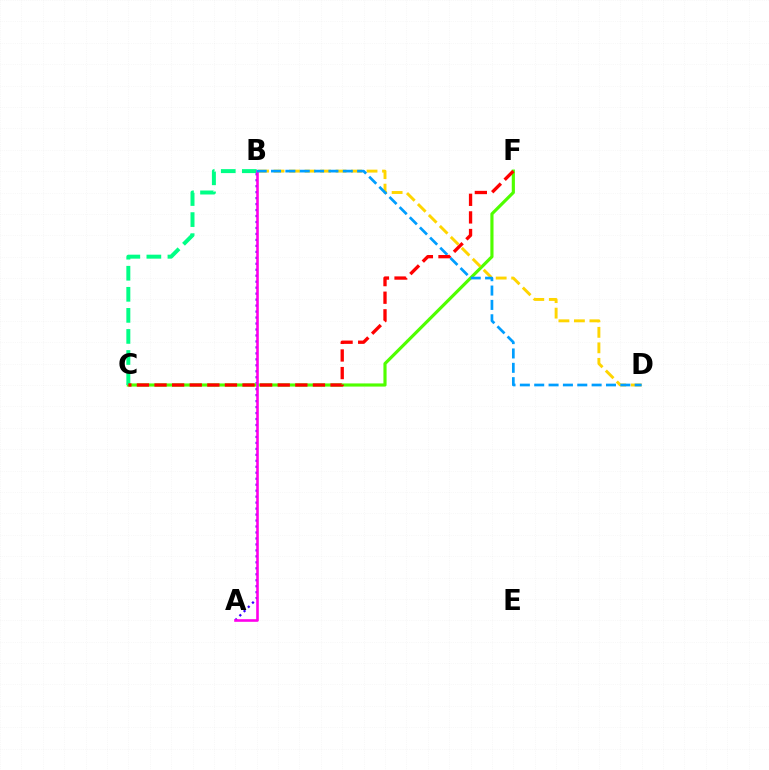{('A', 'B'): [{'color': '#3700ff', 'line_style': 'dotted', 'thickness': 1.62}, {'color': '#ff00ed', 'line_style': 'solid', 'thickness': 1.88}], ('C', 'F'): [{'color': '#4fff00', 'line_style': 'solid', 'thickness': 2.27}, {'color': '#ff0000', 'line_style': 'dashed', 'thickness': 2.39}], ('B', 'C'): [{'color': '#00ff86', 'line_style': 'dashed', 'thickness': 2.86}], ('B', 'D'): [{'color': '#ffd500', 'line_style': 'dashed', 'thickness': 2.11}, {'color': '#009eff', 'line_style': 'dashed', 'thickness': 1.95}]}